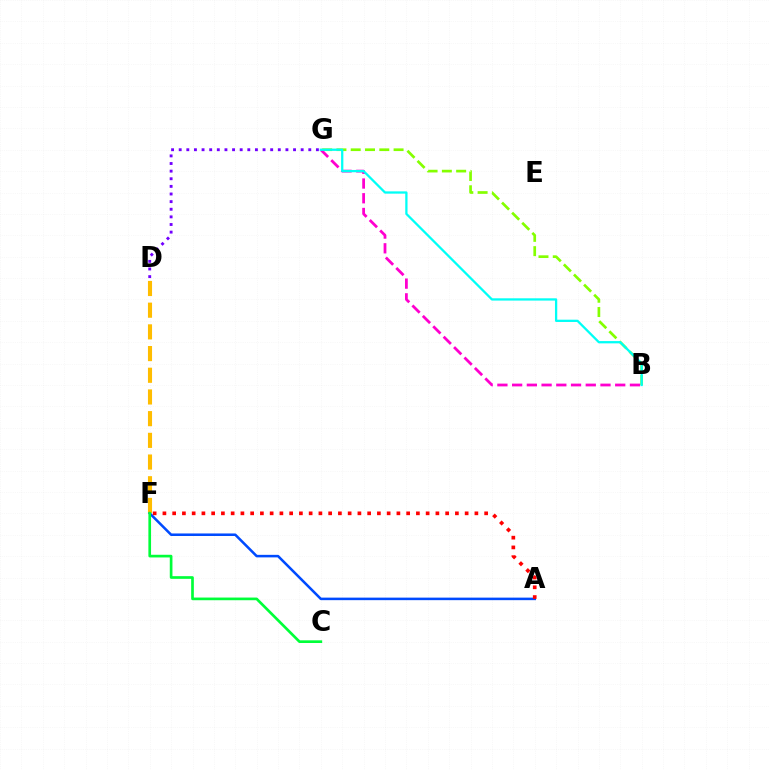{('D', 'G'): [{'color': '#7200ff', 'line_style': 'dotted', 'thickness': 2.07}], ('D', 'F'): [{'color': '#ffbd00', 'line_style': 'dashed', 'thickness': 2.95}], ('B', 'G'): [{'color': '#84ff00', 'line_style': 'dashed', 'thickness': 1.94}, {'color': '#ff00cf', 'line_style': 'dashed', 'thickness': 2.0}, {'color': '#00fff6', 'line_style': 'solid', 'thickness': 1.64}], ('A', 'F'): [{'color': '#004bff', 'line_style': 'solid', 'thickness': 1.83}, {'color': '#ff0000', 'line_style': 'dotted', 'thickness': 2.65}], ('C', 'F'): [{'color': '#00ff39', 'line_style': 'solid', 'thickness': 1.93}]}